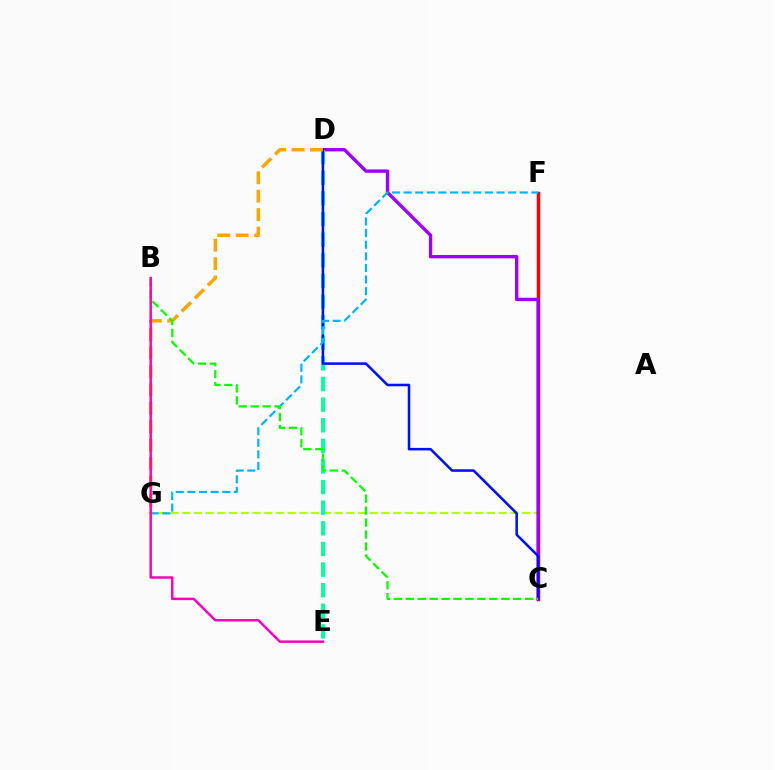{('C', 'G'): [{'color': '#b3ff00', 'line_style': 'dashed', 'thickness': 1.59}], ('C', 'F'): [{'color': '#ff0000', 'line_style': 'solid', 'thickness': 2.5}], ('C', 'D'): [{'color': '#9b00ff', 'line_style': 'solid', 'thickness': 2.42}, {'color': '#0010ff', 'line_style': 'solid', 'thickness': 1.83}], ('D', 'E'): [{'color': '#00ff9d', 'line_style': 'dashed', 'thickness': 2.8}], ('F', 'G'): [{'color': '#00b5ff', 'line_style': 'dashed', 'thickness': 1.58}], ('D', 'G'): [{'color': '#ffa500', 'line_style': 'dashed', 'thickness': 2.5}], ('B', 'C'): [{'color': '#08ff00', 'line_style': 'dashed', 'thickness': 1.62}], ('B', 'E'): [{'color': '#ff00bd', 'line_style': 'solid', 'thickness': 1.79}]}